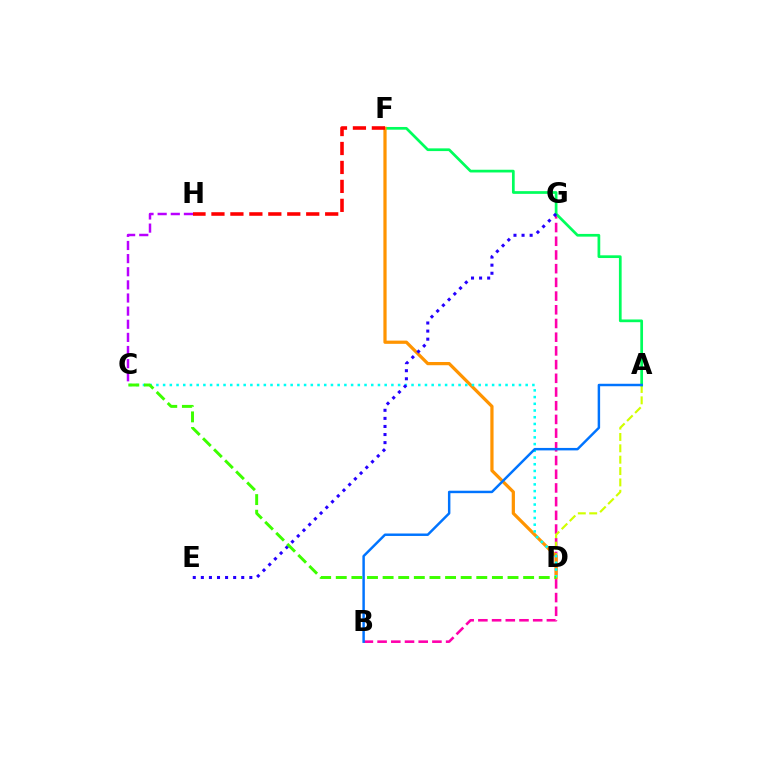{('B', 'G'): [{'color': '#ff00ac', 'line_style': 'dashed', 'thickness': 1.86}], ('A', 'D'): [{'color': '#d1ff00', 'line_style': 'dashed', 'thickness': 1.54}], ('A', 'F'): [{'color': '#00ff5c', 'line_style': 'solid', 'thickness': 1.96}], ('C', 'H'): [{'color': '#b900ff', 'line_style': 'dashed', 'thickness': 1.78}], ('D', 'F'): [{'color': '#ff9400', 'line_style': 'solid', 'thickness': 2.32}], ('C', 'D'): [{'color': '#00fff6', 'line_style': 'dotted', 'thickness': 1.82}, {'color': '#3dff00', 'line_style': 'dashed', 'thickness': 2.12}], ('E', 'G'): [{'color': '#2500ff', 'line_style': 'dotted', 'thickness': 2.19}], ('F', 'H'): [{'color': '#ff0000', 'line_style': 'dashed', 'thickness': 2.58}], ('A', 'B'): [{'color': '#0074ff', 'line_style': 'solid', 'thickness': 1.77}]}